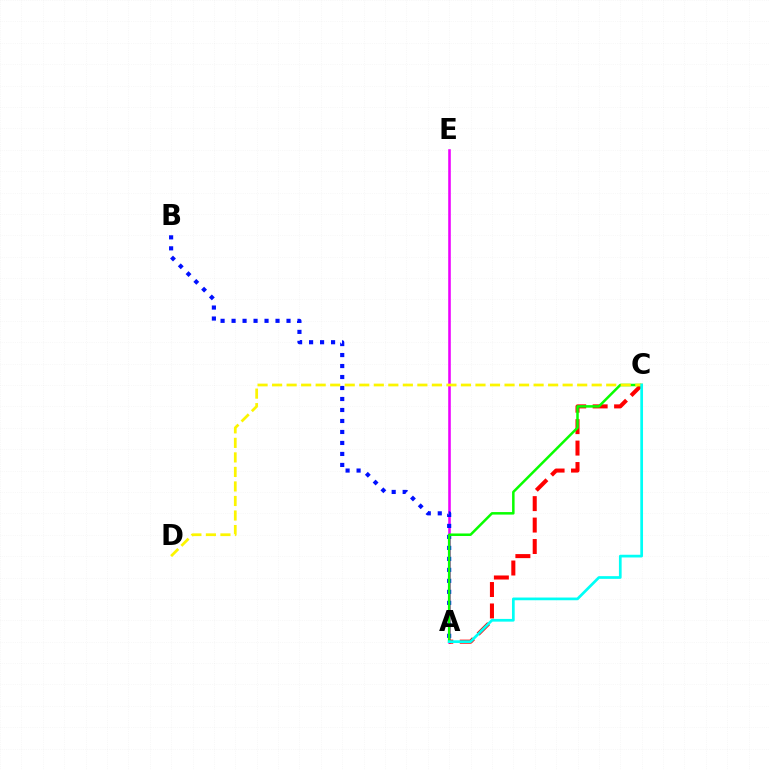{('A', 'E'): [{'color': '#ee00ff', 'line_style': 'solid', 'thickness': 1.85}], ('A', 'C'): [{'color': '#ff0000', 'line_style': 'dashed', 'thickness': 2.91}, {'color': '#08ff00', 'line_style': 'solid', 'thickness': 1.81}, {'color': '#00fff6', 'line_style': 'solid', 'thickness': 1.95}], ('A', 'B'): [{'color': '#0010ff', 'line_style': 'dotted', 'thickness': 2.99}], ('C', 'D'): [{'color': '#fcf500', 'line_style': 'dashed', 'thickness': 1.97}]}